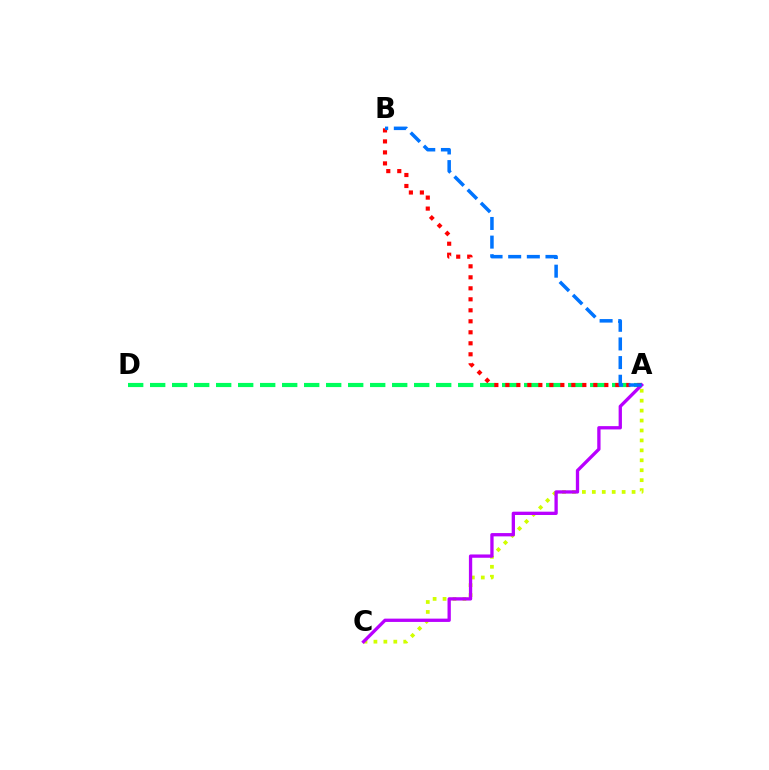{('A', 'D'): [{'color': '#00ff5c', 'line_style': 'dashed', 'thickness': 2.99}], ('A', 'C'): [{'color': '#d1ff00', 'line_style': 'dotted', 'thickness': 2.7}, {'color': '#b900ff', 'line_style': 'solid', 'thickness': 2.38}], ('A', 'B'): [{'color': '#ff0000', 'line_style': 'dotted', 'thickness': 2.99}, {'color': '#0074ff', 'line_style': 'dashed', 'thickness': 2.53}]}